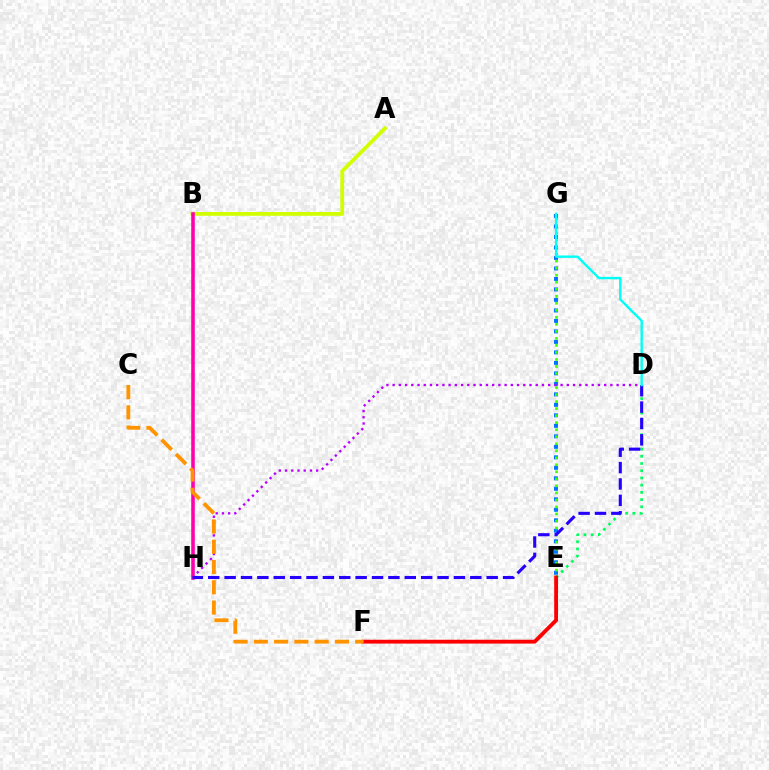{('E', 'G'): [{'color': '#0074ff', 'line_style': 'dotted', 'thickness': 2.85}, {'color': '#3dff00', 'line_style': 'dotted', 'thickness': 1.91}], ('D', 'E'): [{'color': '#00ff5c', 'line_style': 'dotted', 'thickness': 1.96}], ('D', 'H'): [{'color': '#b900ff', 'line_style': 'dotted', 'thickness': 1.69}, {'color': '#2500ff', 'line_style': 'dashed', 'thickness': 2.23}], ('A', 'B'): [{'color': '#d1ff00', 'line_style': 'solid', 'thickness': 2.74}], ('B', 'H'): [{'color': '#ff00ac', 'line_style': 'solid', 'thickness': 2.57}], ('E', 'F'): [{'color': '#ff0000', 'line_style': 'solid', 'thickness': 2.76}], ('D', 'G'): [{'color': '#00fff6', 'line_style': 'solid', 'thickness': 1.73}], ('C', 'F'): [{'color': '#ff9400', 'line_style': 'dashed', 'thickness': 2.75}]}